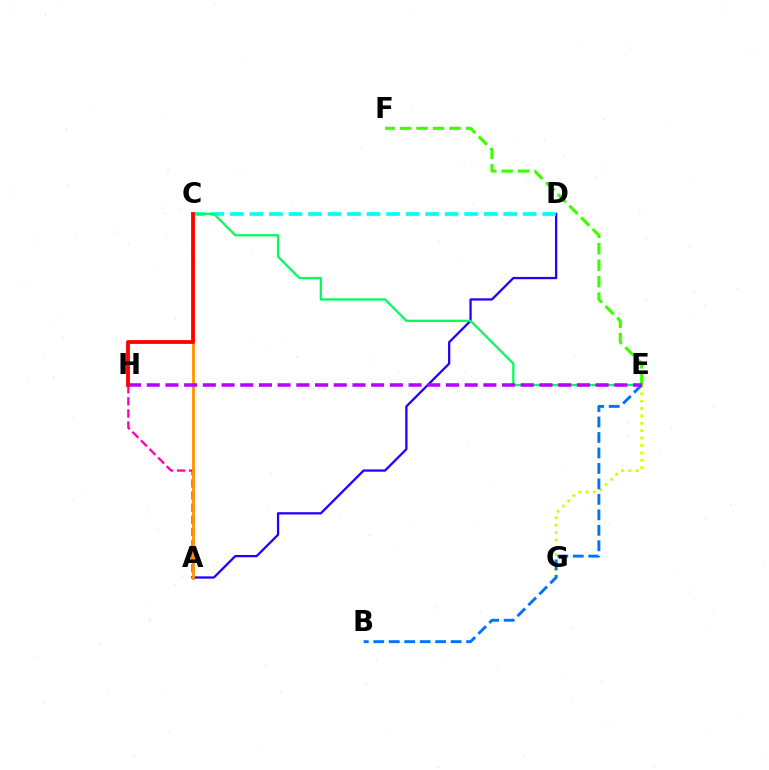{('A', 'D'): [{'color': '#2500ff', 'line_style': 'solid', 'thickness': 1.65}], ('C', 'D'): [{'color': '#00fff6', 'line_style': 'dashed', 'thickness': 2.65}], ('C', 'E'): [{'color': '#00ff5c', 'line_style': 'solid', 'thickness': 1.65}], ('A', 'H'): [{'color': '#ff00ac', 'line_style': 'dashed', 'thickness': 1.65}], ('E', 'G'): [{'color': '#d1ff00', 'line_style': 'dotted', 'thickness': 2.01}], ('E', 'F'): [{'color': '#3dff00', 'line_style': 'dashed', 'thickness': 2.24}], ('B', 'E'): [{'color': '#0074ff', 'line_style': 'dashed', 'thickness': 2.1}], ('A', 'C'): [{'color': '#ff9400', 'line_style': 'solid', 'thickness': 2.05}], ('E', 'H'): [{'color': '#b900ff', 'line_style': 'dashed', 'thickness': 2.54}], ('C', 'H'): [{'color': '#ff0000', 'line_style': 'solid', 'thickness': 2.74}]}